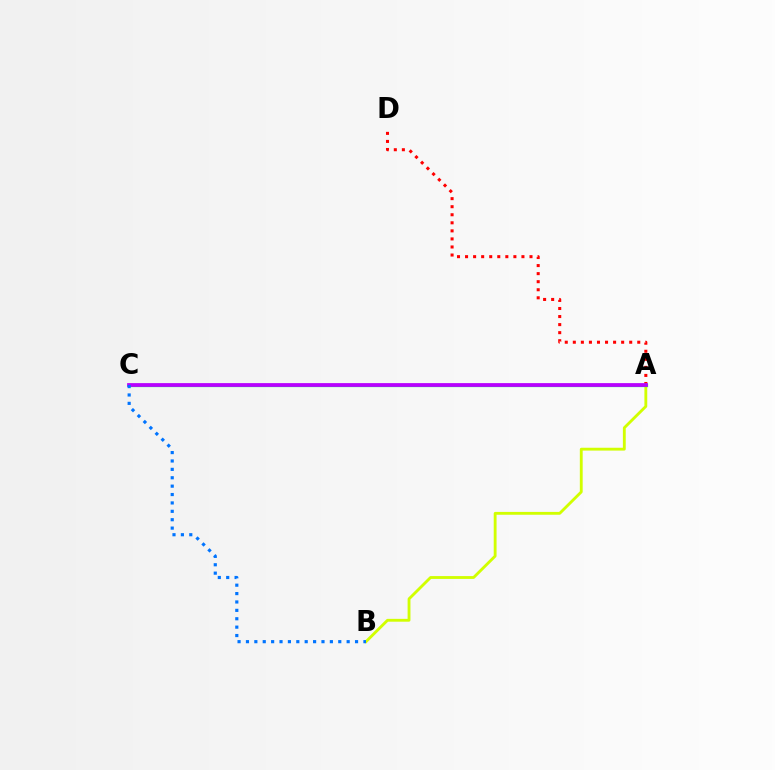{('A', 'D'): [{'color': '#ff0000', 'line_style': 'dotted', 'thickness': 2.19}], ('A', 'B'): [{'color': '#d1ff00', 'line_style': 'solid', 'thickness': 2.05}], ('A', 'C'): [{'color': '#00ff5c', 'line_style': 'solid', 'thickness': 2.32}, {'color': '#b900ff', 'line_style': 'solid', 'thickness': 2.7}], ('B', 'C'): [{'color': '#0074ff', 'line_style': 'dotted', 'thickness': 2.28}]}